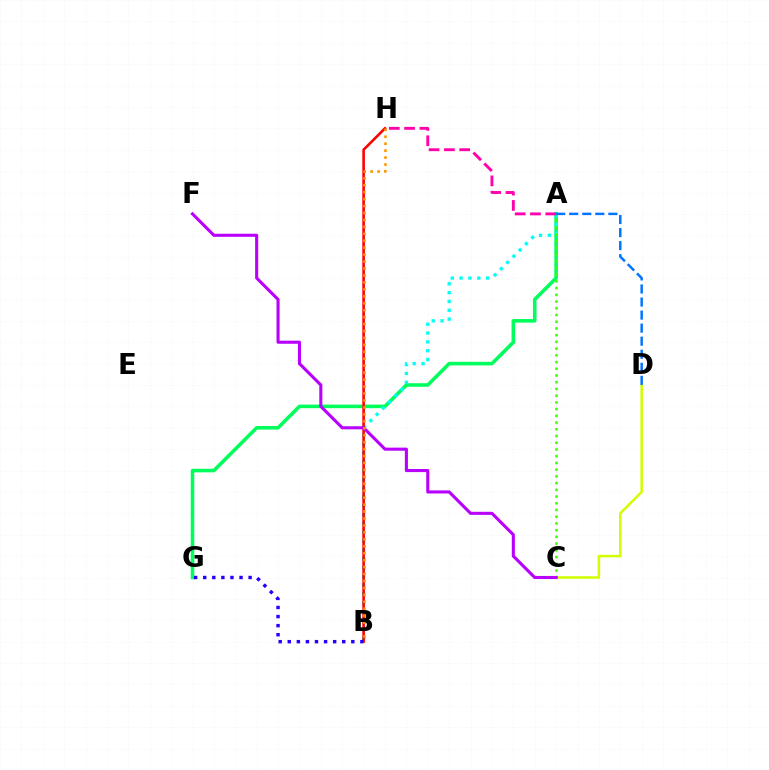{('A', 'G'): [{'color': '#00ff5c', 'line_style': 'solid', 'thickness': 2.57}], ('A', 'B'): [{'color': '#00fff6', 'line_style': 'dotted', 'thickness': 2.4}], ('C', 'D'): [{'color': '#d1ff00', 'line_style': 'solid', 'thickness': 1.81}], ('A', 'C'): [{'color': '#3dff00', 'line_style': 'dotted', 'thickness': 1.83}], ('B', 'H'): [{'color': '#ff0000', 'line_style': 'solid', 'thickness': 1.87}, {'color': '#ff9400', 'line_style': 'dotted', 'thickness': 1.89}], ('B', 'G'): [{'color': '#2500ff', 'line_style': 'dotted', 'thickness': 2.47}], ('A', 'H'): [{'color': '#ff00ac', 'line_style': 'dashed', 'thickness': 2.08}], ('C', 'F'): [{'color': '#b900ff', 'line_style': 'solid', 'thickness': 2.22}], ('A', 'D'): [{'color': '#0074ff', 'line_style': 'dashed', 'thickness': 1.77}]}